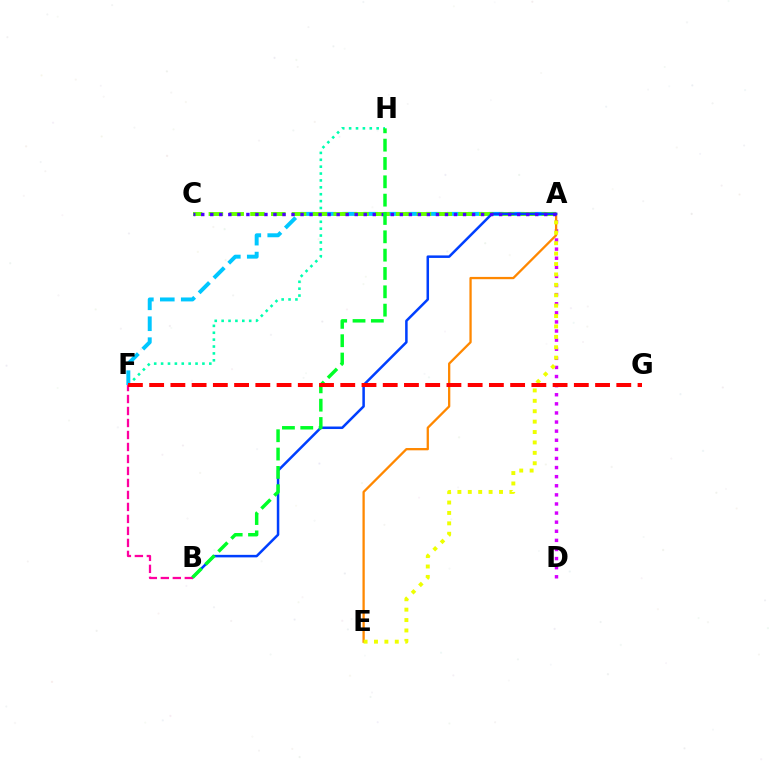{('F', 'H'): [{'color': '#00ffaf', 'line_style': 'dotted', 'thickness': 1.87}], ('A', 'D'): [{'color': '#d600ff', 'line_style': 'dotted', 'thickness': 2.47}], ('A', 'F'): [{'color': '#00c7ff', 'line_style': 'dashed', 'thickness': 2.84}], ('A', 'C'): [{'color': '#66ff00', 'line_style': 'dashed', 'thickness': 2.83}, {'color': '#4f00ff', 'line_style': 'dotted', 'thickness': 2.45}], ('A', 'E'): [{'color': '#ff8800', 'line_style': 'solid', 'thickness': 1.65}, {'color': '#eeff00', 'line_style': 'dotted', 'thickness': 2.83}], ('A', 'B'): [{'color': '#003fff', 'line_style': 'solid', 'thickness': 1.81}], ('B', 'F'): [{'color': '#ff00a0', 'line_style': 'dashed', 'thickness': 1.63}], ('B', 'H'): [{'color': '#00ff27', 'line_style': 'dashed', 'thickness': 2.49}], ('F', 'G'): [{'color': '#ff0000', 'line_style': 'dashed', 'thickness': 2.88}]}